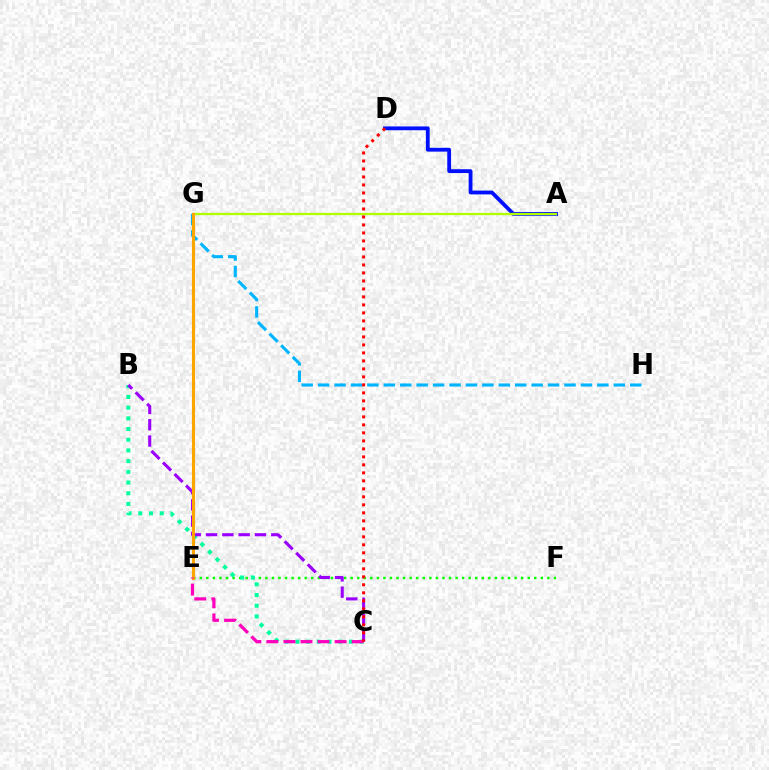{('A', 'D'): [{'color': '#0010ff', 'line_style': 'solid', 'thickness': 2.74}], ('E', 'F'): [{'color': '#08ff00', 'line_style': 'dotted', 'thickness': 1.78}], ('B', 'C'): [{'color': '#00ff9d', 'line_style': 'dotted', 'thickness': 2.91}, {'color': '#9b00ff', 'line_style': 'dashed', 'thickness': 2.21}], ('A', 'G'): [{'color': '#b3ff00', 'line_style': 'solid', 'thickness': 1.66}], ('G', 'H'): [{'color': '#00b5ff', 'line_style': 'dashed', 'thickness': 2.23}], ('E', 'G'): [{'color': '#ffa500', 'line_style': 'solid', 'thickness': 2.25}], ('C', 'E'): [{'color': '#ff00bd', 'line_style': 'dashed', 'thickness': 2.32}], ('C', 'D'): [{'color': '#ff0000', 'line_style': 'dotted', 'thickness': 2.17}]}